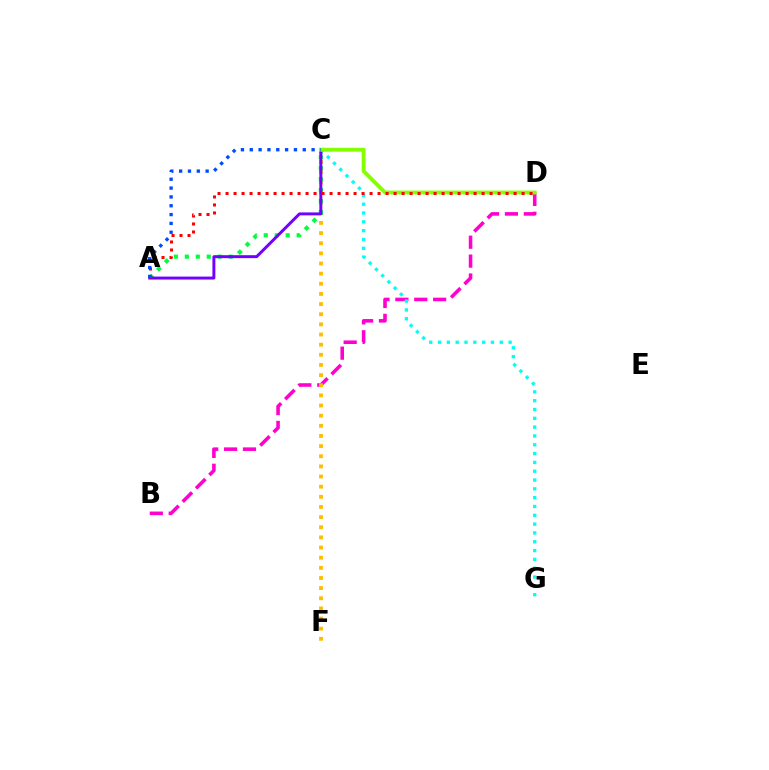{('B', 'D'): [{'color': '#ff00cf', 'line_style': 'dashed', 'thickness': 2.57}], ('C', 'F'): [{'color': '#ffbd00', 'line_style': 'dotted', 'thickness': 2.76}], ('A', 'C'): [{'color': '#00ff39', 'line_style': 'dotted', 'thickness': 2.98}, {'color': '#7200ff', 'line_style': 'solid', 'thickness': 2.13}, {'color': '#004bff', 'line_style': 'dotted', 'thickness': 2.4}], ('C', 'G'): [{'color': '#00fff6', 'line_style': 'dotted', 'thickness': 2.4}], ('C', 'D'): [{'color': '#84ff00', 'line_style': 'solid', 'thickness': 2.78}], ('A', 'D'): [{'color': '#ff0000', 'line_style': 'dotted', 'thickness': 2.17}]}